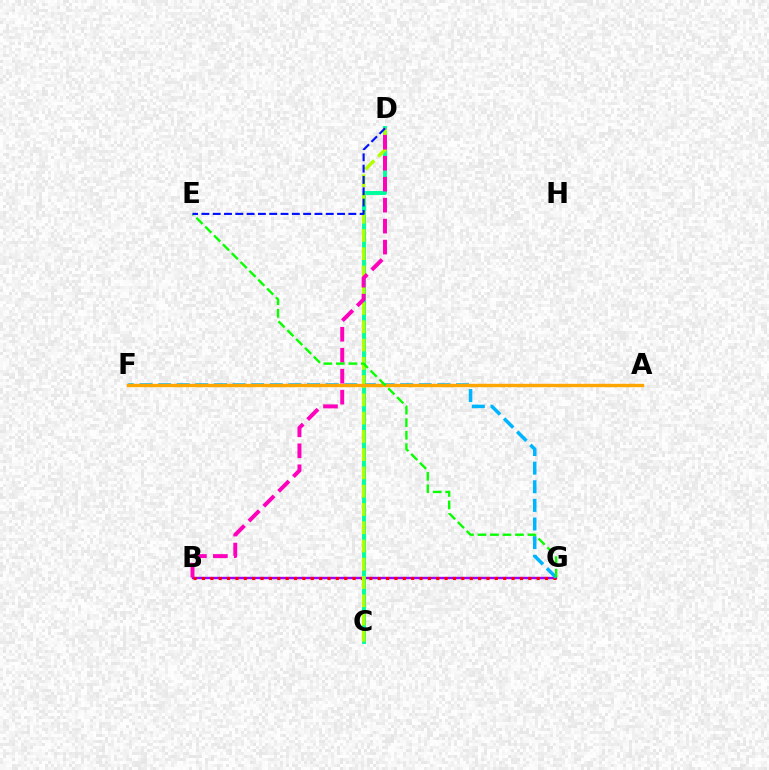{('B', 'G'): [{'color': '#9b00ff', 'line_style': 'solid', 'thickness': 1.71}, {'color': '#ff0000', 'line_style': 'dotted', 'thickness': 2.27}], ('C', 'D'): [{'color': '#00ff9d', 'line_style': 'solid', 'thickness': 2.83}, {'color': '#b3ff00', 'line_style': 'dashed', 'thickness': 2.48}], ('F', 'G'): [{'color': '#00b5ff', 'line_style': 'dashed', 'thickness': 2.53}], ('A', 'F'): [{'color': '#ffa500', 'line_style': 'solid', 'thickness': 2.44}], ('B', 'D'): [{'color': '#ff00bd', 'line_style': 'dashed', 'thickness': 2.85}], ('E', 'G'): [{'color': '#08ff00', 'line_style': 'dashed', 'thickness': 1.7}], ('D', 'E'): [{'color': '#0010ff', 'line_style': 'dashed', 'thickness': 1.54}]}